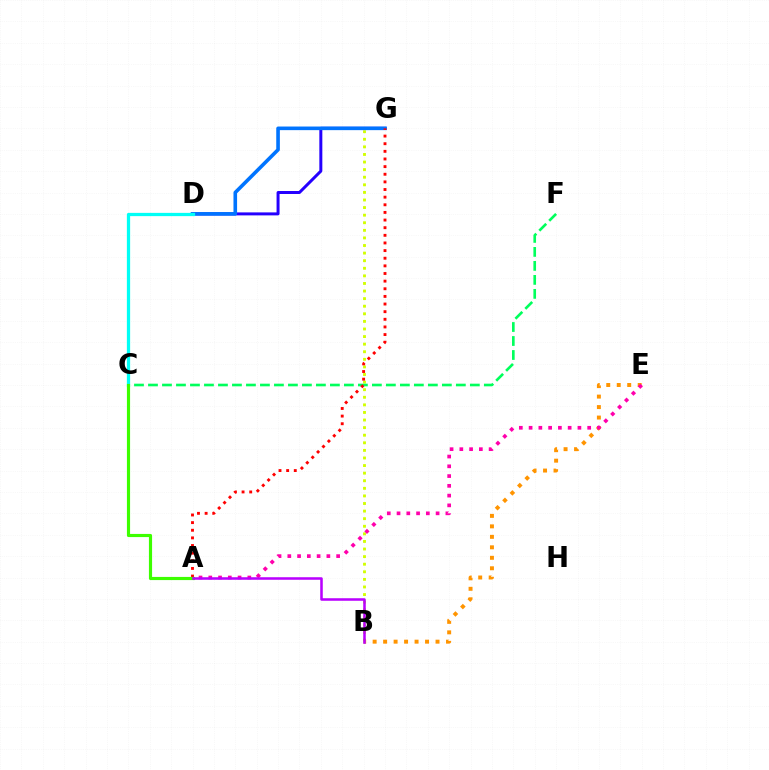{('B', 'G'): [{'color': '#d1ff00', 'line_style': 'dotted', 'thickness': 2.06}], ('C', 'F'): [{'color': '#00ff5c', 'line_style': 'dashed', 'thickness': 1.9}], ('D', 'G'): [{'color': '#2500ff', 'line_style': 'solid', 'thickness': 2.15}, {'color': '#0074ff', 'line_style': 'solid', 'thickness': 2.6}], ('B', 'E'): [{'color': '#ff9400', 'line_style': 'dotted', 'thickness': 2.85}], ('C', 'D'): [{'color': '#00fff6', 'line_style': 'solid', 'thickness': 2.34}], ('A', 'G'): [{'color': '#ff0000', 'line_style': 'dotted', 'thickness': 2.07}], ('A', 'E'): [{'color': '#ff00ac', 'line_style': 'dotted', 'thickness': 2.65}], ('A', 'C'): [{'color': '#3dff00', 'line_style': 'solid', 'thickness': 2.27}], ('A', 'B'): [{'color': '#b900ff', 'line_style': 'solid', 'thickness': 1.83}]}